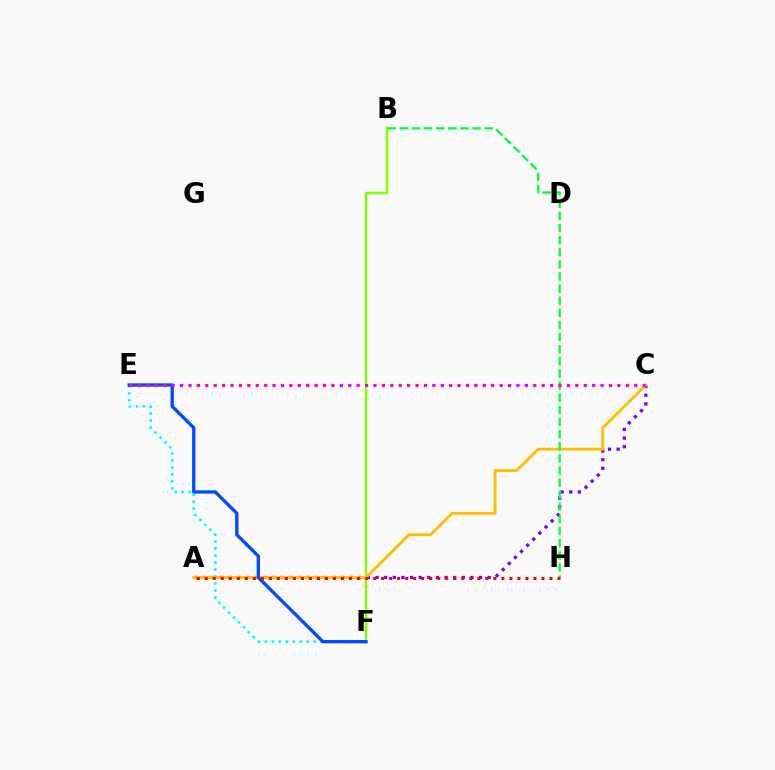{('B', 'F'): [{'color': '#84ff00', 'line_style': 'solid', 'thickness': 1.8}], ('E', 'F'): [{'color': '#00fff6', 'line_style': 'dotted', 'thickness': 1.9}, {'color': '#004bff', 'line_style': 'solid', 'thickness': 2.39}], ('A', 'C'): [{'color': '#7200ff', 'line_style': 'dotted', 'thickness': 2.34}, {'color': '#ffbd00', 'line_style': 'solid', 'thickness': 2.04}], ('B', 'H'): [{'color': '#00ff39', 'line_style': 'dashed', 'thickness': 1.65}], ('C', 'E'): [{'color': '#ff00cf', 'line_style': 'dotted', 'thickness': 2.29}], ('A', 'H'): [{'color': '#ff0000', 'line_style': 'dotted', 'thickness': 2.18}]}